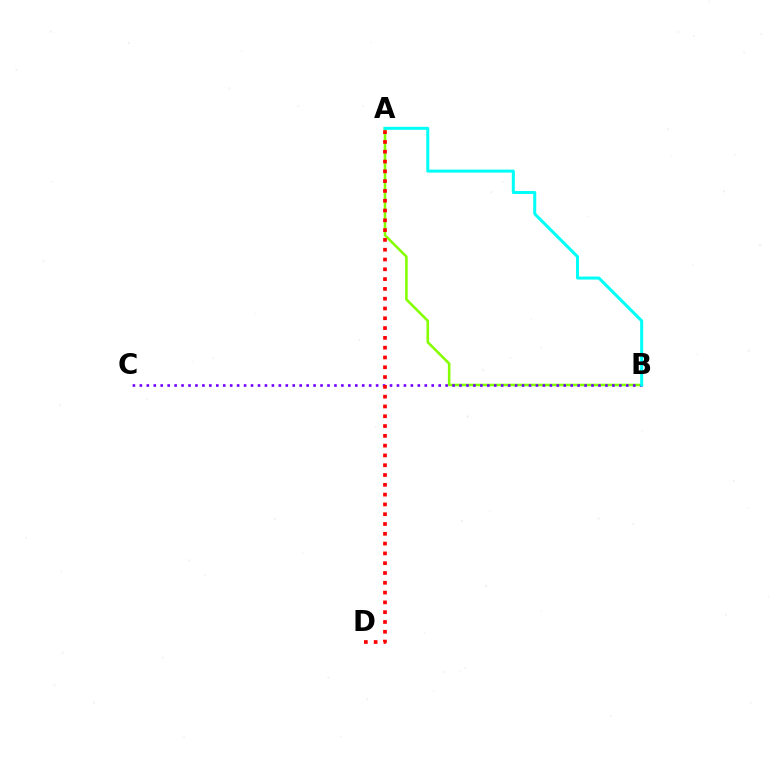{('A', 'B'): [{'color': '#84ff00', 'line_style': 'solid', 'thickness': 1.85}, {'color': '#00fff6', 'line_style': 'solid', 'thickness': 2.17}], ('B', 'C'): [{'color': '#7200ff', 'line_style': 'dotted', 'thickness': 1.89}], ('A', 'D'): [{'color': '#ff0000', 'line_style': 'dotted', 'thickness': 2.66}]}